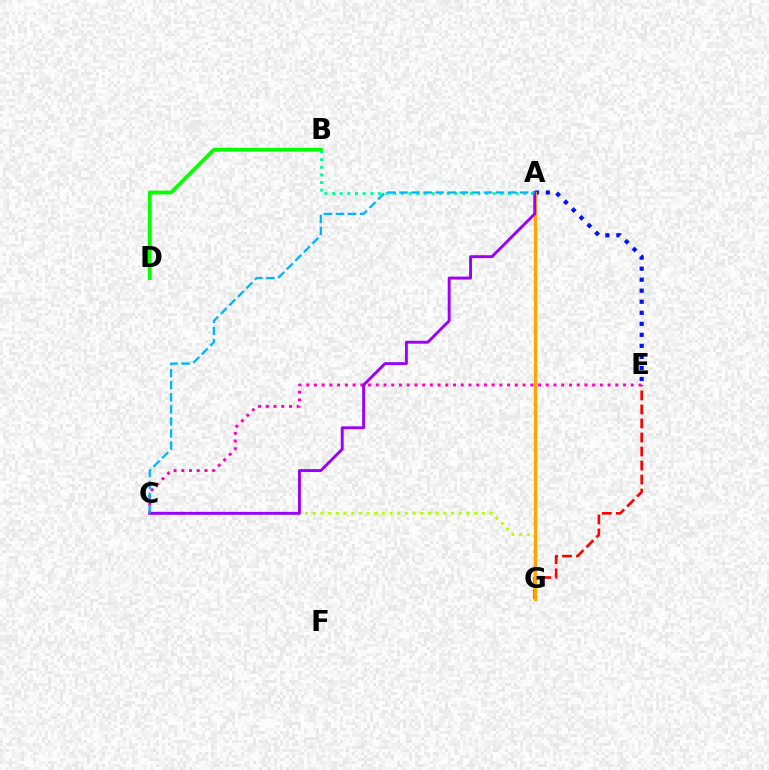{('C', 'G'): [{'color': '#b3ff00', 'line_style': 'dotted', 'thickness': 2.09}], ('E', 'G'): [{'color': '#ff0000', 'line_style': 'dashed', 'thickness': 1.91}], ('A', 'B'): [{'color': '#00ff9d', 'line_style': 'dotted', 'thickness': 2.08}], ('A', 'E'): [{'color': '#0010ff', 'line_style': 'dotted', 'thickness': 3.0}], ('C', 'E'): [{'color': '#ff00bd', 'line_style': 'dotted', 'thickness': 2.1}], ('A', 'G'): [{'color': '#ffa500', 'line_style': 'solid', 'thickness': 2.39}], ('A', 'C'): [{'color': '#9b00ff', 'line_style': 'solid', 'thickness': 2.09}, {'color': '#00b5ff', 'line_style': 'dashed', 'thickness': 1.64}], ('B', 'D'): [{'color': '#08ff00', 'line_style': 'solid', 'thickness': 2.75}]}